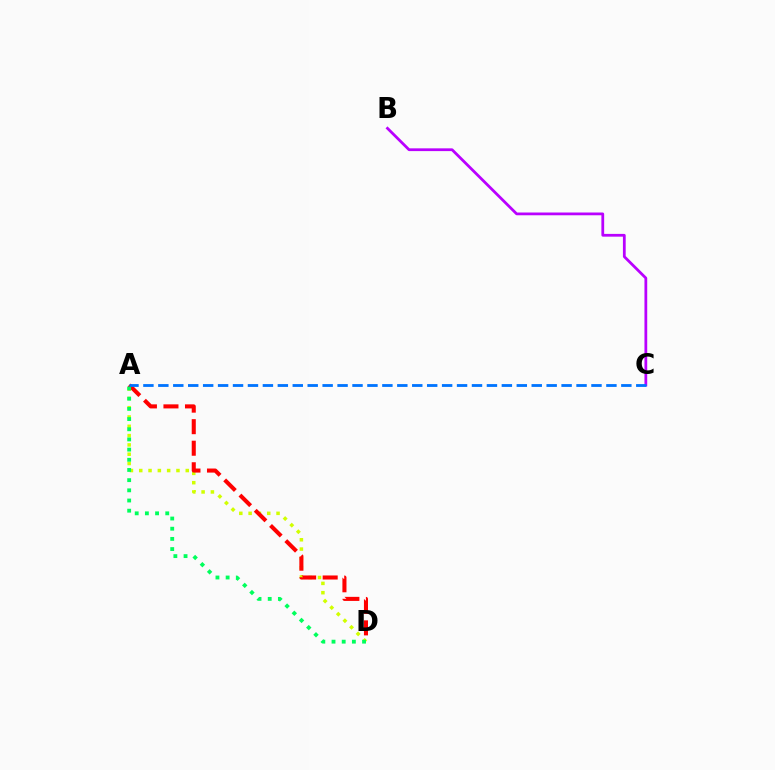{('B', 'C'): [{'color': '#b900ff', 'line_style': 'solid', 'thickness': 1.99}], ('A', 'D'): [{'color': '#d1ff00', 'line_style': 'dotted', 'thickness': 2.53}, {'color': '#ff0000', 'line_style': 'dashed', 'thickness': 2.93}, {'color': '#00ff5c', 'line_style': 'dotted', 'thickness': 2.77}], ('A', 'C'): [{'color': '#0074ff', 'line_style': 'dashed', 'thickness': 2.03}]}